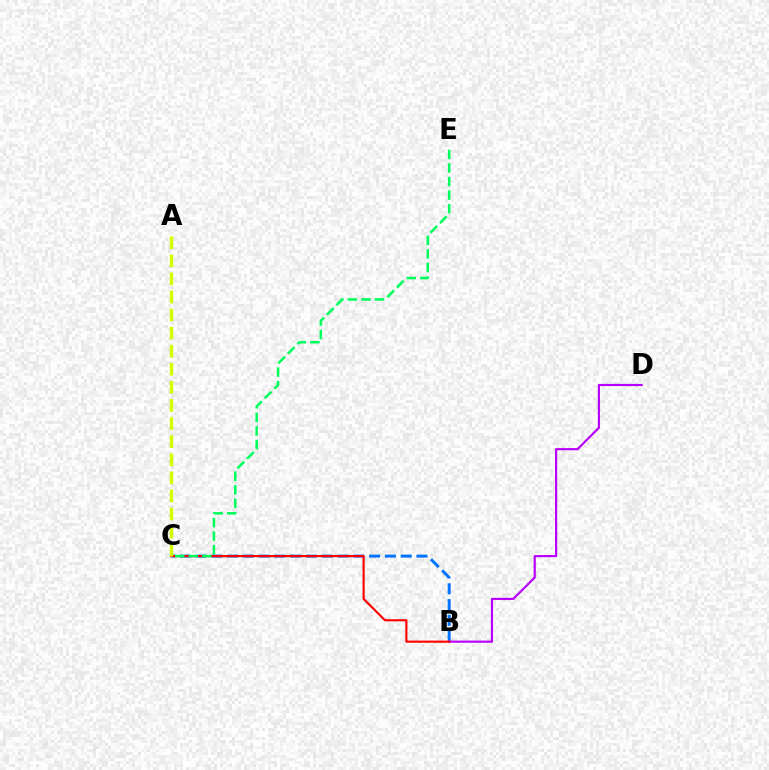{('B', 'C'): [{'color': '#0074ff', 'line_style': 'dashed', 'thickness': 2.14}, {'color': '#ff0000', 'line_style': 'solid', 'thickness': 1.54}], ('B', 'D'): [{'color': '#b900ff', 'line_style': 'solid', 'thickness': 1.56}], ('C', 'E'): [{'color': '#00ff5c', 'line_style': 'dashed', 'thickness': 1.84}], ('A', 'C'): [{'color': '#d1ff00', 'line_style': 'dashed', 'thickness': 2.46}]}